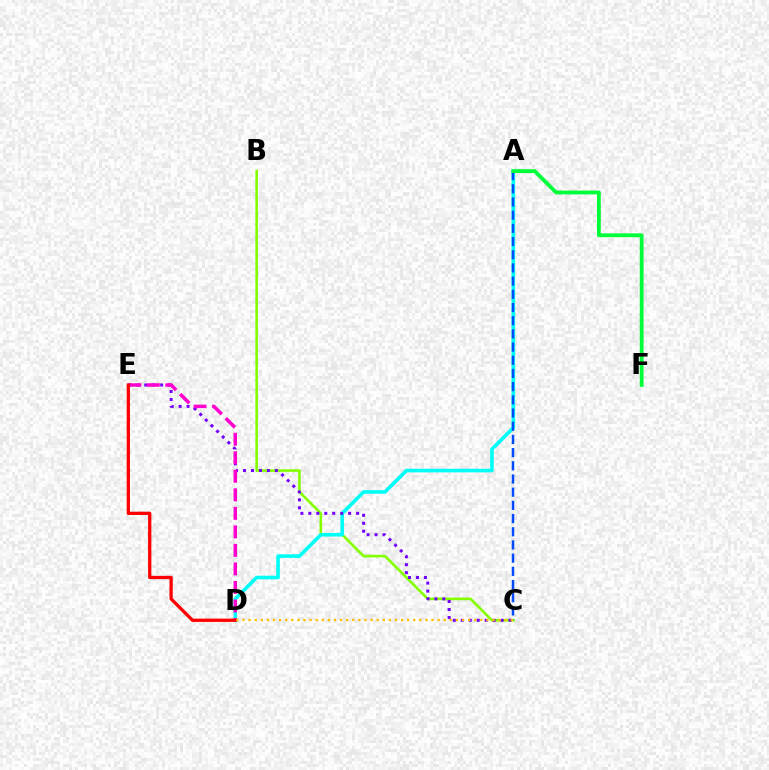{('B', 'C'): [{'color': '#84ff00', 'line_style': 'solid', 'thickness': 1.88}], ('A', 'D'): [{'color': '#00fff6', 'line_style': 'solid', 'thickness': 2.6}], ('C', 'E'): [{'color': '#7200ff', 'line_style': 'dotted', 'thickness': 2.16}], ('A', 'C'): [{'color': '#004bff', 'line_style': 'dashed', 'thickness': 1.79}], ('D', 'E'): [{'color': '#ff00cf', 'line_style': 'dashed', 'thickness': 2.52}, {'color': '#ff0000', 'line_style': 'solid', 'thickness': 2.36}], ('C', 'D'): [{'color': '#ffbd00', 'line_style': 'dotted', 'thickness': 1.66}], ('A', 'F'): [{'color': '#00ff39', 'line_style': 'solid', 'thickness': 2.75}]}